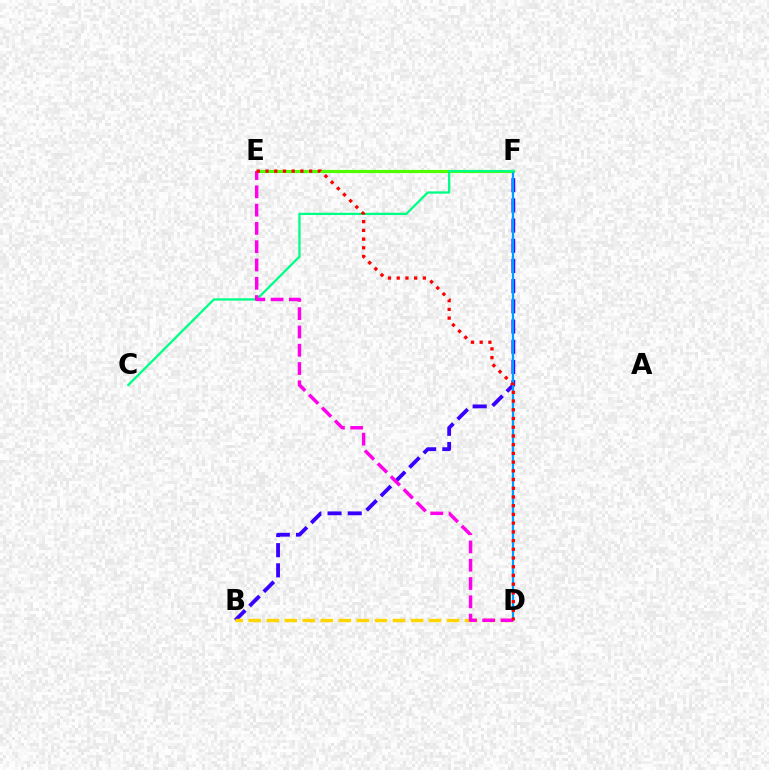{('B', 'F'): [{'color': '#3700ff', 'line_style': 'dashed', 'thickness': 2.74}], ('E', 'F'): [{'color': '#4fff00', 'line_style': 'solid', 'thickness': 2.25}], ('D', 'F'): [{'color': '#009eff', 'line_style': 'solid', 'thickness': 1.62}], ('C', 'F'): [{'color': '#00ff86', 'line_style': 'solid', 'thickness': 1.65}], ('B', 'D'): [{'color': '#ffd500', 'line_style': 'dashed', 'thickness': 2.45}], ('D', 'E'): [{'color': '#ff00ed', 'line_style': 'dashed', 'thickness': 2.48}, {'color': '#ff0000', 'line_style': 'dotted', 'thickness': 2.37}]}